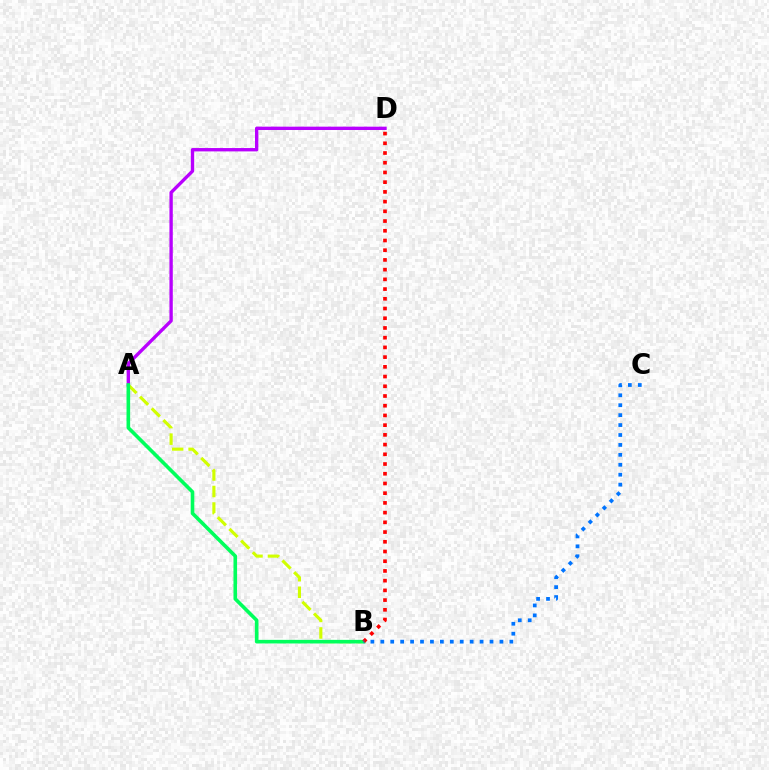{('A', 'B'): [{'color': '#d1ff00', 'line_style': 'dashed', 'thickness': 2.24}, {'color': '#00ff5c', 'line_style': 'solid', 'thickness': 2.6}], ('A', 'D'): [{'color': '#b900ff', 'line_style': 'solid', 'thickness': 2.41}], ('B', 'D'): [{'color': '#ff0000', 'line_style': 'dotted', 'thickness': 2.64}], ('B', 'C'): [{'color': '#0074ff', 'line_style': 'dotted', 'thickness': 2.7}]}